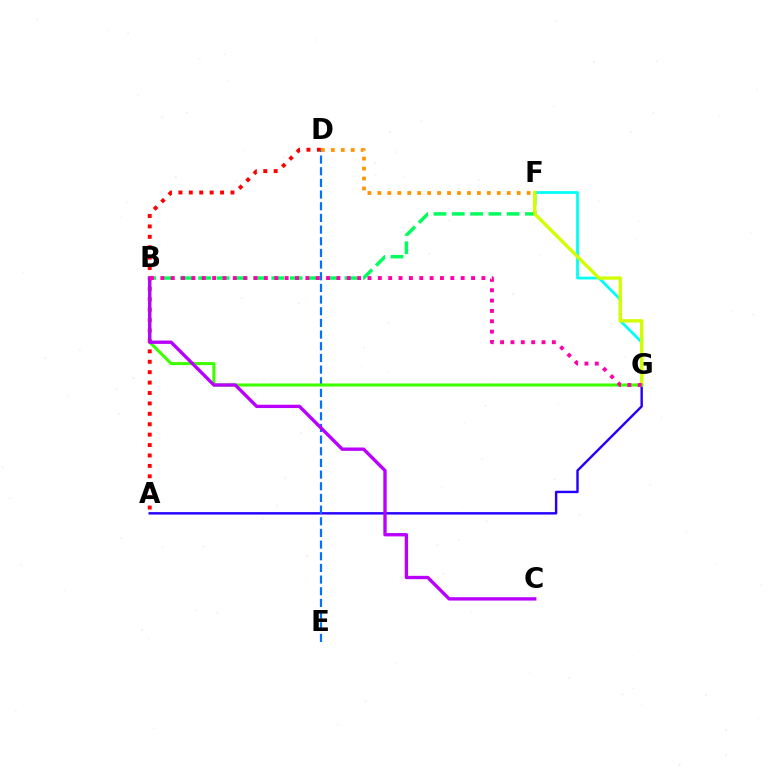{('A', 'G'): [{'color': '#2500ff', 'line_style': 'solid', 'thickness': 1.74}], ('B', 'F'): [{'color': '#00ff5c', 'line_style': 'dashed', 'thickness': 2.49}], ('F', 'G'): [{'color': '#00fff6', 'line_style': 'solid', 'thickness': 1.98}, {'color': '#d1ff00', 'line_style': 'solid', 'thickness': 2.41}], ('A', 'D'): [{'color': '#ff0000', 'line_style': 'dotted', 'thickness': 2.83}], ('D', 'E'): [{'color': '#0074ff', 'line_style': 'dashed', 'thickness': 1.58}], ('B', 'G'): [{'color': '#3dff00', 'line_style': 'solid', 'thickness': 2.21}, {'color': '#ff00ac', 'line_style': 'dotted', 'thickness': 2.81}], ('B', 'C'): [{'color': '#b900ff', 'line_style': 'solid', 'thickness': 2.41}], ('D', 'F'): [{'color': '#ff9400', 'line_style': 'dotted', 'thickness': 2.7}]}